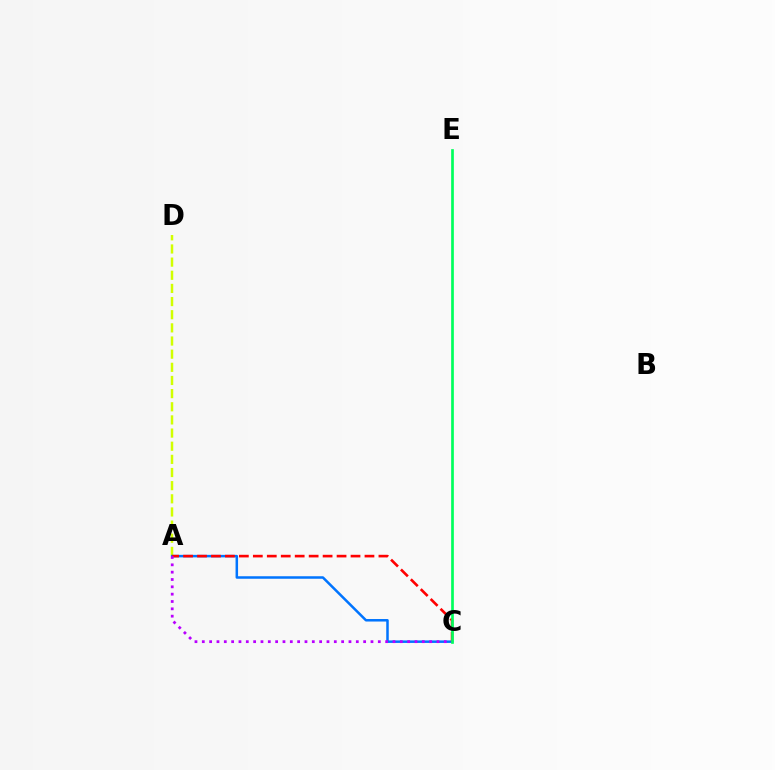{('A', 'D'): [{'color': '#d1ff00', 'line_style': 'dashed', 'thickness': 1.79}], ('A', 'C'): [{'color': '#0074ff', 'line_style': 'solid', 'thickness': 1.81}, {'color': '#ff0000', 'line_style': 'dashed', 'thickness': 1.9}, {'color': '#b900ff', 'line_style': 'dotted', 'thickness': 1.99}], ('C', 'E'): [{'color': '#00ff5c', 'line_style': 'solid', 'thickness': 1.94}]}